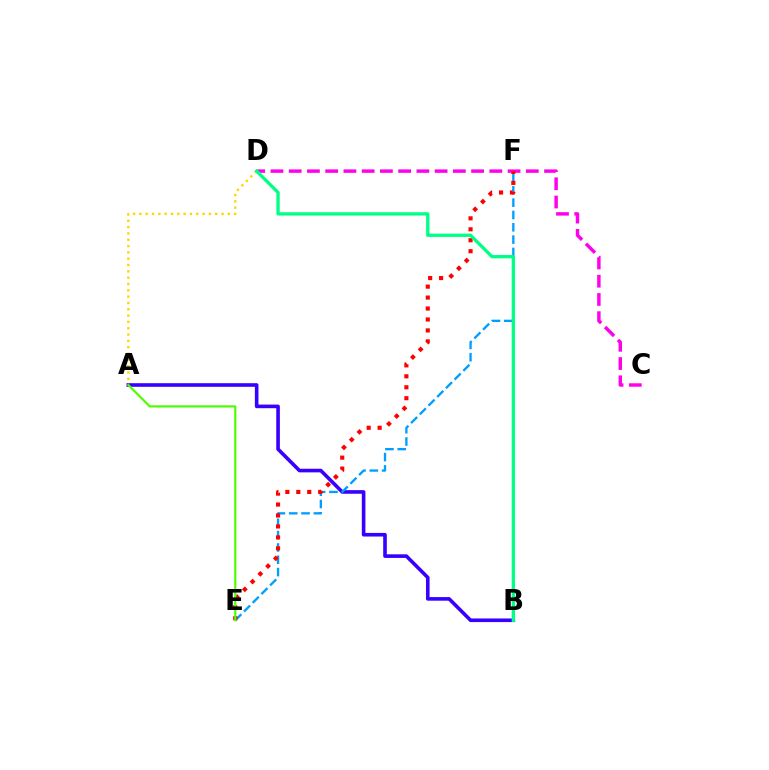{('C', 'D'): [{'color': '#ff00ed', 'line_style': 'dashed', 'thickness': 2.48}], ('A', 'D'): [{'color': '#ffd500', 'line_style': 'dotted', 'thickness': 1.72}], ('A', 'B'): [{'color': '#3700ff', 'line_style': 'solid', 'thickness': 2.6}], ('E', 'F'): [{'color': '#009eff', 'line_style': 'dashed', 'thickness': 1.67}, {'color': '#ff0000', 'line_style': 'dotted', 'thickness': 2.97}], ('A', 'E'): [{'color': '#4fff00', 'line_style': 'solid', 'thickness': 1.59}], ('B', 'D'): [{'color': '#00ff86', 'line_style': 'solid', 'thickness': 2.38}]}